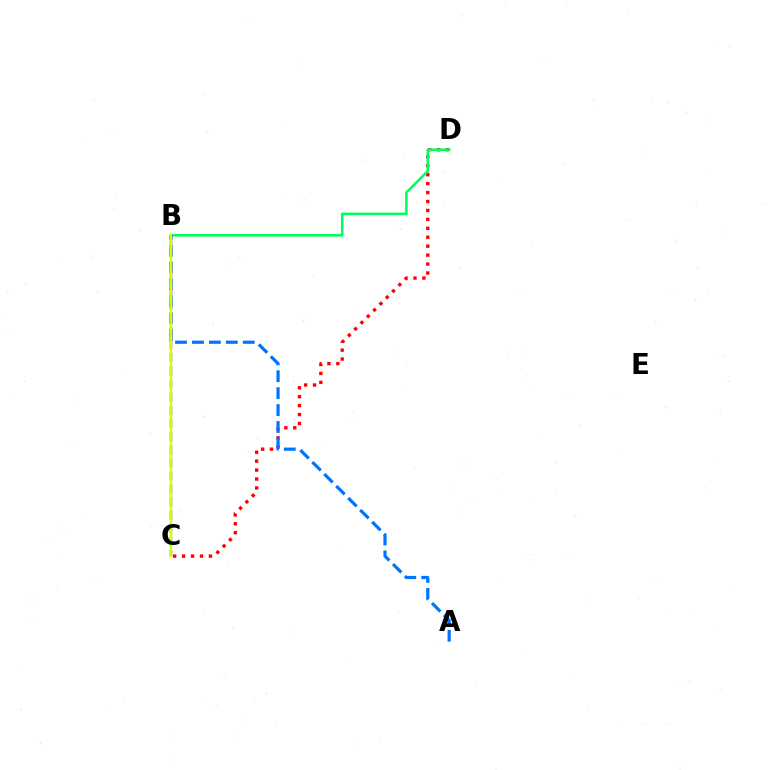{('C', 'D'): [{'color': '#ff0000', 'line_style': 'dotted', 'thickness': 2.43}], ('B', 'D'): [{'color': '#00ff5c', 'line_style': 'solid', 'thickness': 1.86}], ('A', 'B'): [{'color': '#0074ff', 'line_style': 'dashed', 'thickness': 2.3}], ('B', 'C'): [{'color': '#b900ff', 'line_style': 'dashed', 'thickness': 1.78}, {'color': '#d1ff00', 'line_style': 'solid', 'thickness': 1.79}]}